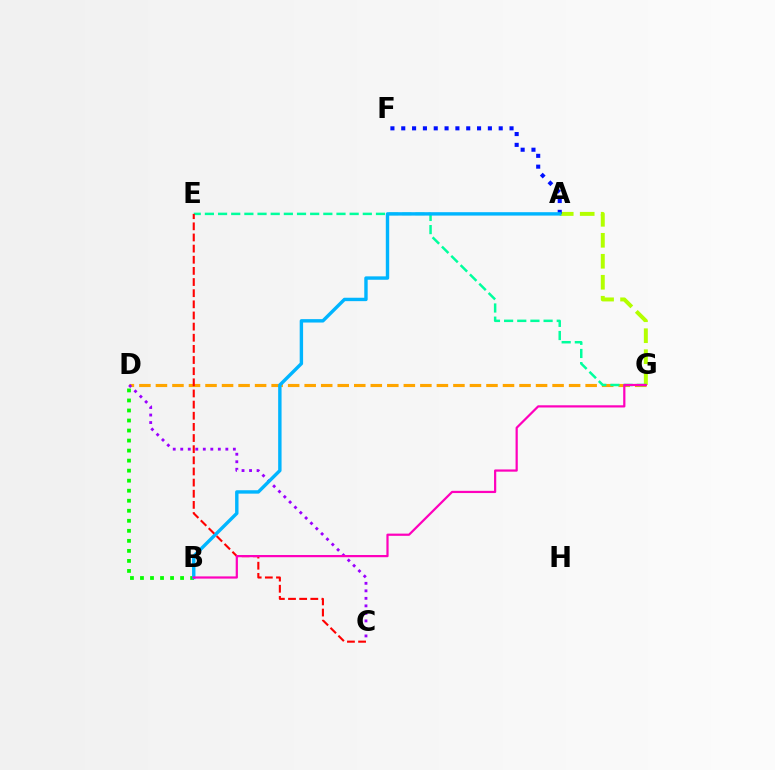{('B', 'D'): [{'color': '#08ff00', 'line_style': 'dotted', 'thickness': 2.72}], ('D', 'G'): [{'color': '#ffa500', 'line_style': 'dashed', 'thickness': 2.25}], ('A', 'G'): [{'color': '#b3ff00', 'line_style': 'dashed', 'thickness': 2.85}], ('E', 'G'): [{'color': '#00ff9d', 'line_style': 'dashed', 'thickness': 1.79}], ('C', 'D'): [{'color': '#9b00ff', 'line_style': 'dotted', 'thickness': 2.04}], ('A', 'F'): [{'color': '#0010ff', 'line_style': 'dotted', 'thickness': 2.94}], ('A', 'B'): [{'color': '#00b5ff', 'line_style': 'solid', 'thickness': 2.45}], ('C', 'E'): [{'color': '#ff0000', 'line_style': 'dashed', 'thickness': 1.51}], ('B', 'G'): [{'color': '#ff00bd', 'line_style': 'solid', 'thickness': 1.6}]}